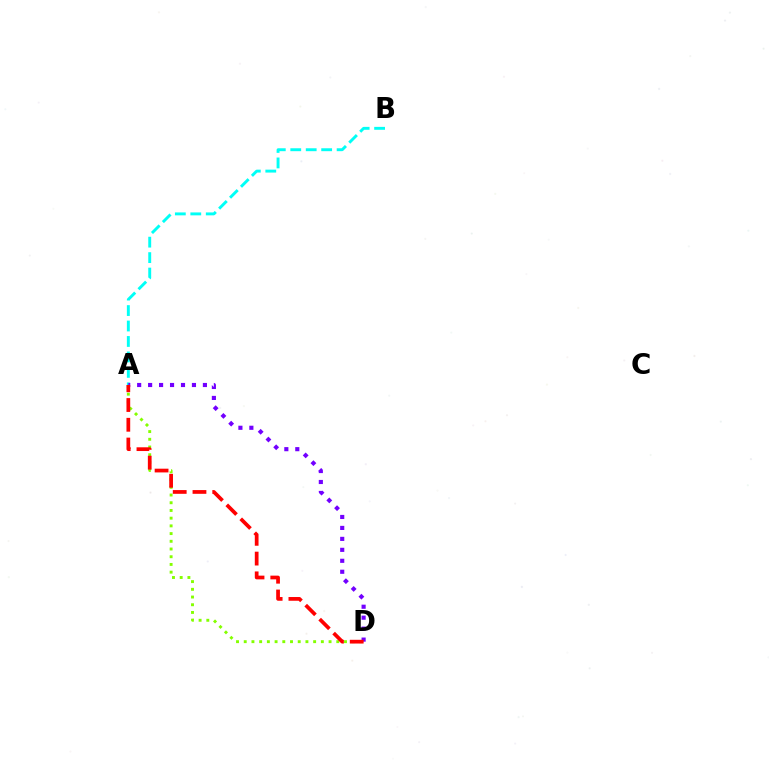{('A', 'D'): [{'color': '#84ff00', 'line_style': 'dotted', 'thickness': 2.1}, {'color': '#7200ff', 'line_style': 'dotted', 'thickness': 2.98}, {'color': '#ff0000', 'line_style': 'dashed', 'thickness': 2.68}], ('A', 'B'): [{'color': '#00fff6', 'line_style': 'dashed', 'thickness': 2.1}]}